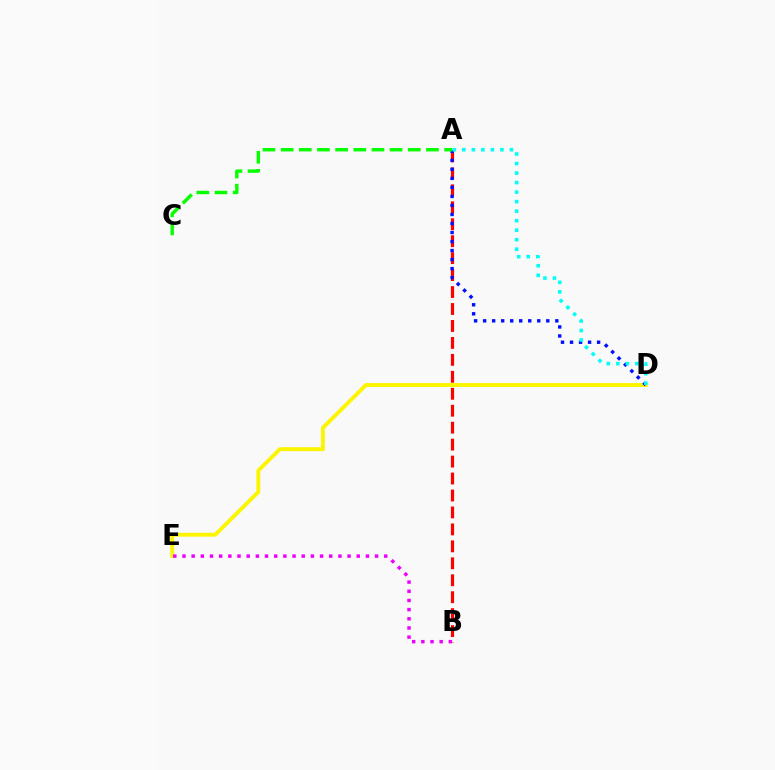{('D', 'E'): [{'color': '#fcf500', 'line_style': 'solid', 'thickness': 2.81}], ('B', 'E'): [{'color': '#ee00ff', 'line_style': 'dotted', 'thickness': 2.49}], ('A', 'B'): [{'color': '#ff0000', 'line_style': 'dashed', 'thickness': 2.3}], ('A', 'D'): [{'color': '#0010ff', 'line_style': 'dotted', 'thickness': 2.45}, {'color': '#00fff6', 'line_style': 'dotted', 'thickness': 2.59}], ('A', 'C'): [{'color': '#08ff00', 'line_style': 'dashed', 'thickness': 2.47}]}